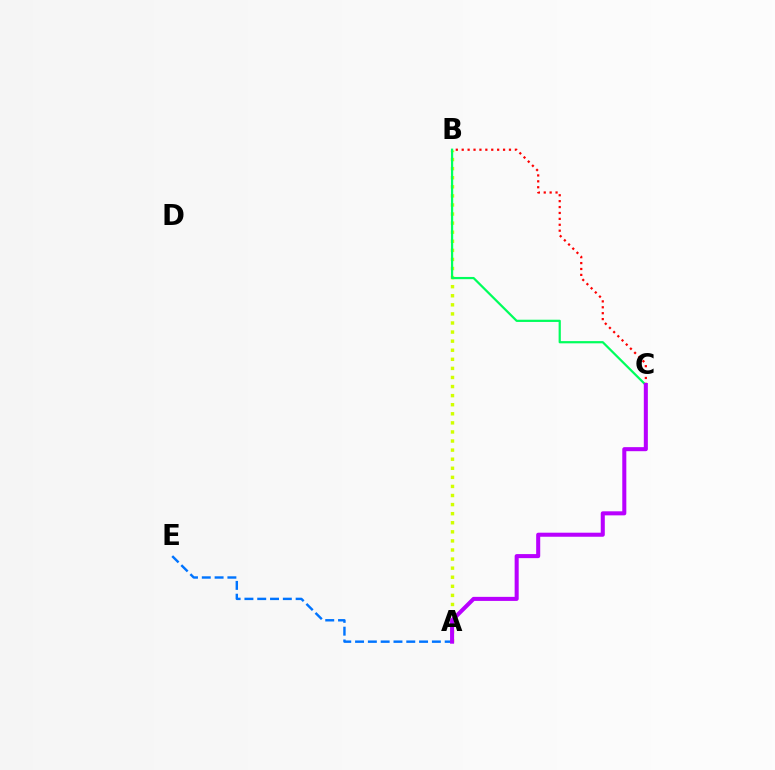{('B', 'C'): [{'color': '#ff0000', 'line_style': 'dotted', 'thickness': 1.6}, {'color': '#00ff5c', 'line_style': 'solid', 'thickness': 1.6}], ('A', 'B'): [{'color': '#d1ff00', 'line_style': 'dotted', 'thickness': 2.47}], ('A', 'E'): [{'color': '#0074ff', 'line_style': 'dashed', 'thickness': 1.74}], ('A', 'C'): [{'color': '#b900ff', 'line_style': 'solid', 'thickness': 2.91}]}